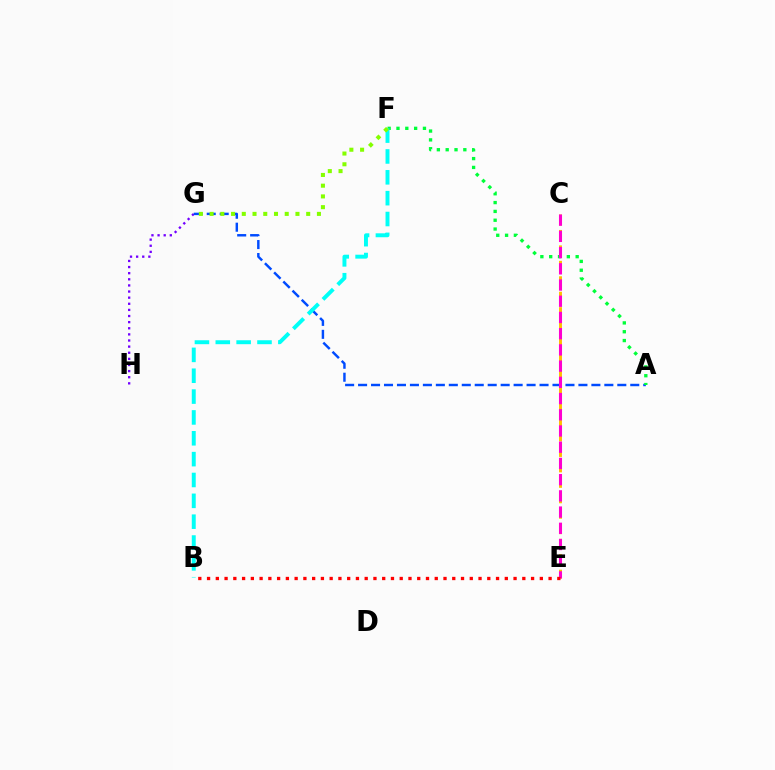{('G', 'H'): [{'color': '#7200ff', 'line_style': 'dotted', 'thickness': 1.66}], ('C', 'E'): [{'color': '#ffbd00', 'line_style': 'dashed', 'thickness': 2.1}, {'color': '#ff00cf', 'line_style': 'dashed', 'thickness': 2.2}], ('A', 'G'): [{'color': '#004bff', 'line_style': 'dashed', 'thickness': 1.76}], ('A', 'F'): [{'color': '#00ff39', 'line_style': 'dotted', 'thickness': 2.4}], ('B', 'F'): [{'color': '#00fff6', 'line_style': 'dashed', 'thickness': 2.83}], ('F', 'G'): [{'color': '#84ff00', 'line_style': 'dotted', 'thickness': 2.92}], ('B', 'E'): [{'color': '#ff0000', 'line_style': 'dotted', 'thickness': 2.38}]}